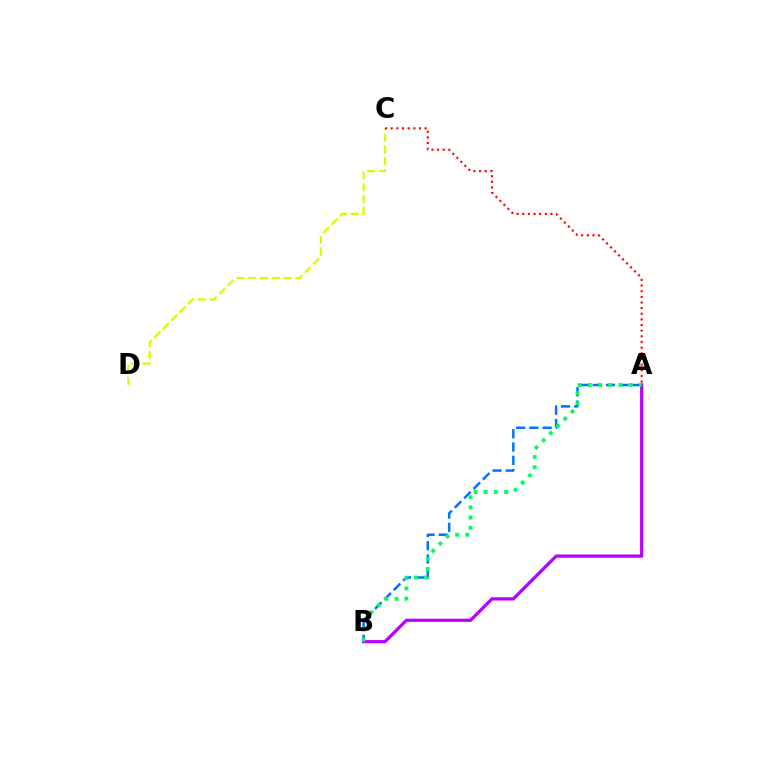{('C', 'D'): [{'color': '#d1ff00', 'line_style': 'dashed', 'thickness': 1.61}], ('A', 'B'): [{'color': '#0074ff', 'line_style': 'dashed', 'thickness': 1.8}, {'color': '#b900ff', 'line_style': 'solid', 'thickness': 2.32}, {'color': '#00ff5c', 'line_style': 'dotted', 'thickness': 2.77}], ('A', 'C'): [{'color': '#ff0000', 'line_style': 'dotted', 'thickness': 1.53}]}